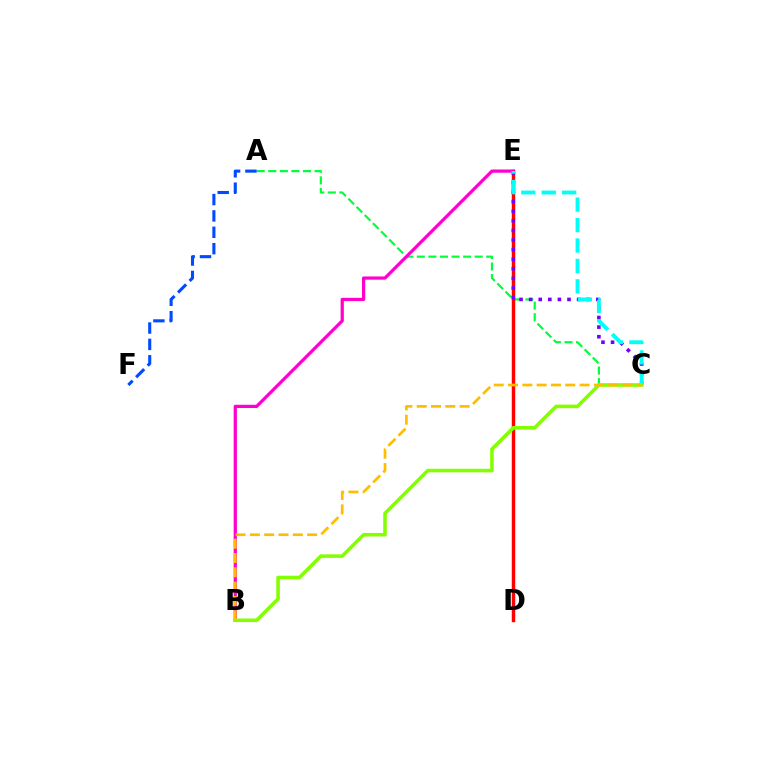{('A', 'C'): [{'color': '#00ff39', 'line_style': 'dashed', 'thickness': 1.57}], ('D', 'E'): [{'color': '#ff0000', 'line_style': 'solid', 'thickness': 2.48}], ('C', 'E'): [{'color': '#7200ff', 'line_style': 'dotted', 'thickness': 2.61}, {'color': '#00fff6', 'line_style': 'dashed', 'thickness': 2.78}], ('B', 'E'): [{'color': '#ff00cf', 'line_style': 'solid', 'thickness': 2.32}], ('A', 'F'): [{'color': '#004bff', 'line_style': 'dashed', 'thickness': 2.22}], ('B', 'C'): [{'color': '#84ff00', 'line_style': 'solid', 'thickness': 2.57}, {'color': '#ffbd00', 'line_style': 'dashed', 'thickness': 1.94}]}